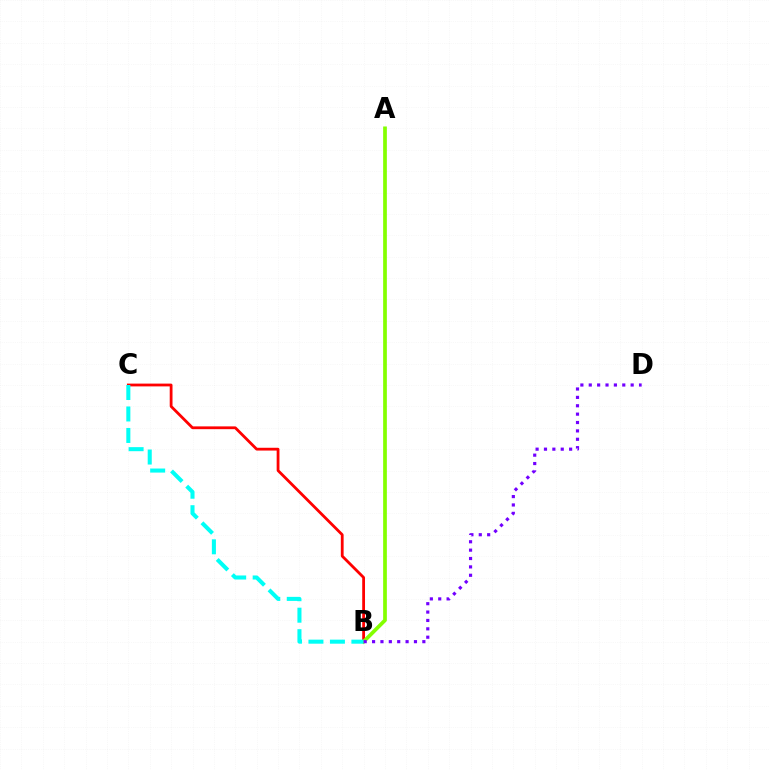{('B', 'C'): [{'color': '#ff0000', 'line_style': 'solid', 'thickness': 2.01}, {'color': '#00fff6', 'line_style': 'dashed', 'thickness': 2.92}], ('A', 'B'): [{'color': '#84ff00', 'line_style': 'solid', 'thickness': 2.67}], ('B', 'D'): [{'color': '#7200ff', 'line_style': 'dotted', 'thickness': 2.28}]}